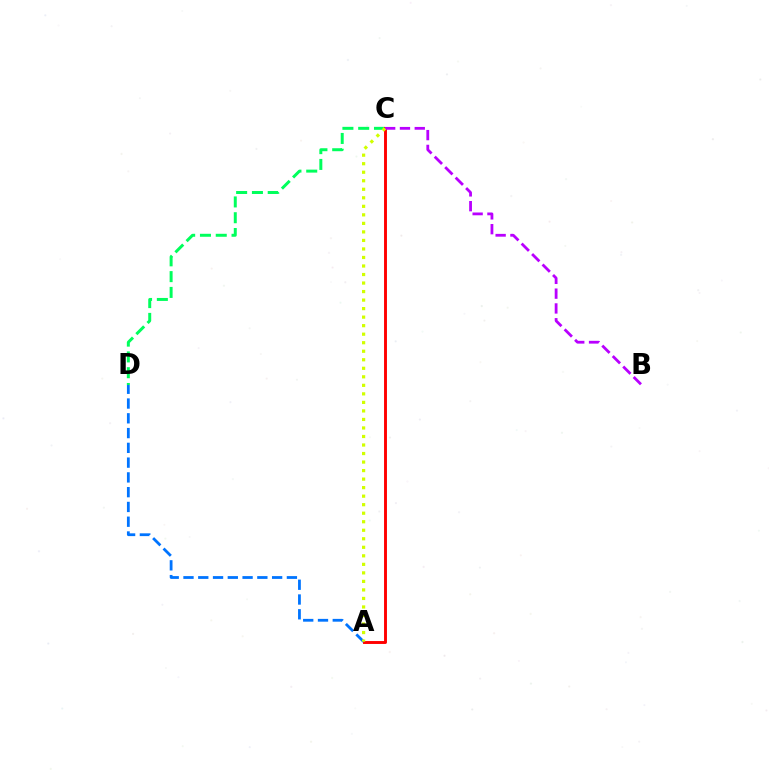{('C', 'D'): [{'color': '#00ff5c', 'line_style': 'dashed', 'thickness': 2.15}], ('A', 'C'): [{'color': '#ff0000', 'line_style': 'solid', 'thickness': 2.1}, {'color': '#d1ff00', 'line_style': 'dotted', 'thickness': 2.32}], ('B', 'C'): [{'color': '#b900ff', 'line_style': 'dashed', 'thickness': 2.01}], ('A', 'D'): [{'color': '#0074ff', 'line_style': 'dashed', 'thickness': 2.01}]}